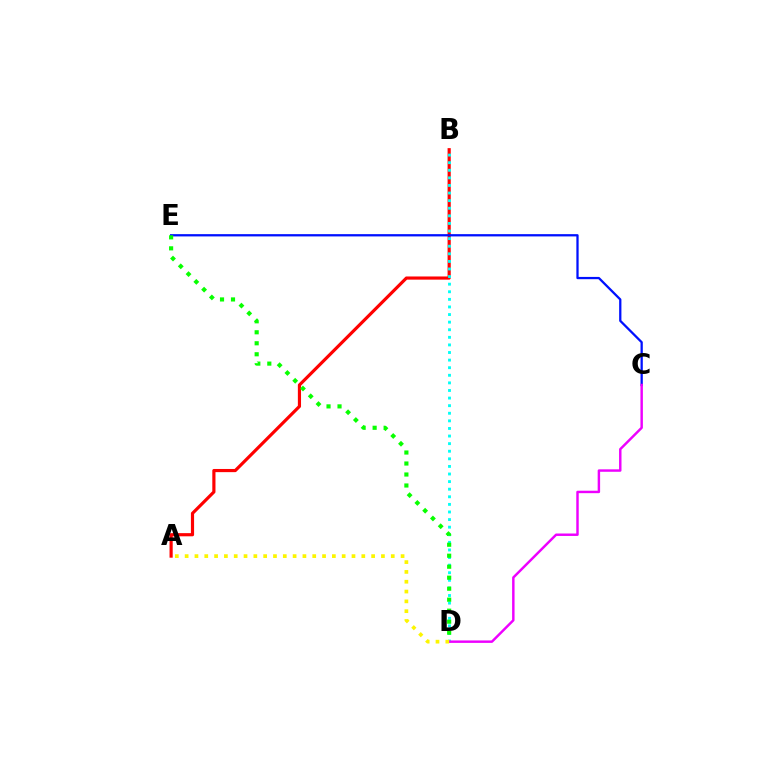{('A', 'B'): [{'color': '#ff0000', 'line_style': 'solid', 'thickness': 2.28}], ('B', 'D'): [{'color': '#00fff6', 'line_style': 'dotted', 'thickness': 2.06}], ('C', 'E'): [{'color': '#0010ff', 'line_style': 'solid', 'thickness': 1.64}], ('D', 'E'): [{'color': '#08ff00', 'line_style': 'dotted', 'thickness': 2.99}], ('C', 'D'): [{'color': '#ee00ff', 'line_style': 'solid', 'thickness': 1.76}], ('A', 'D'): [{'color': '#fcf500', 'line_style': 'dotted', 'thickness': 2.67}]}